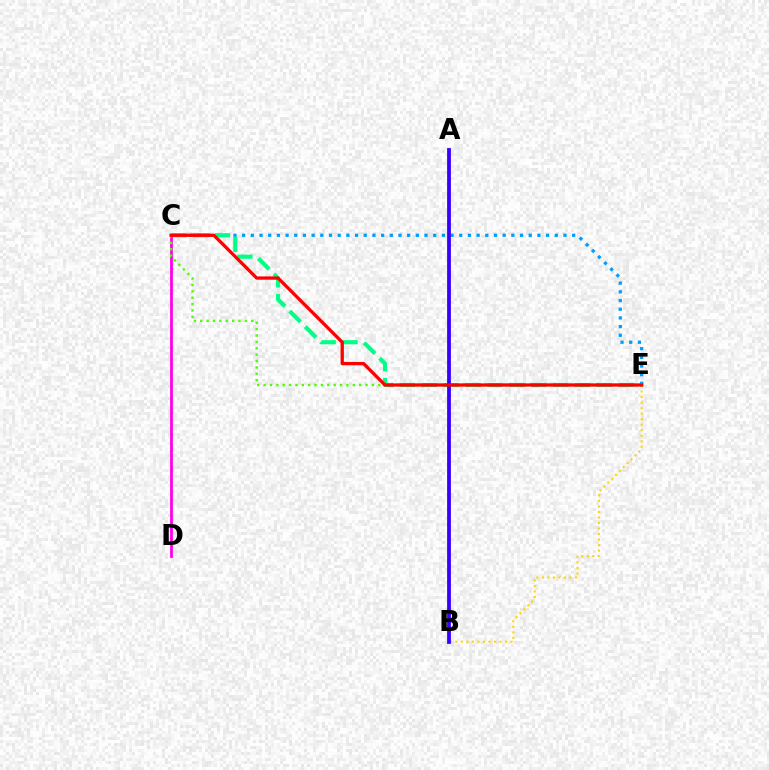{('C', 'E'): [{'color': '#009eff', 'line_style': 'dotted', 'thickness': 2.36}, {'color': '#00ff86', 'line_style': 'dashed', 'thickness': 2.97}, {'color': '#4fff00', 'line_style': 'dotted', 'thickness': 1.73}, {'color': '#ff0000', 'line_style': 'solid', 'thickness': 2.37}], ('B', 'E'): [{'color': '#ffd500', 'line_style': 'dotted', 'thickness': 1.5}], ('C', 'D'): [{'color': '#ff00ed', 'line_style': 'solid', 'thickness': 2.0}], ('A', 'B'): [{'color': '#3700ff', 'line_style': 'solid', 'thickness': 2.73}]}